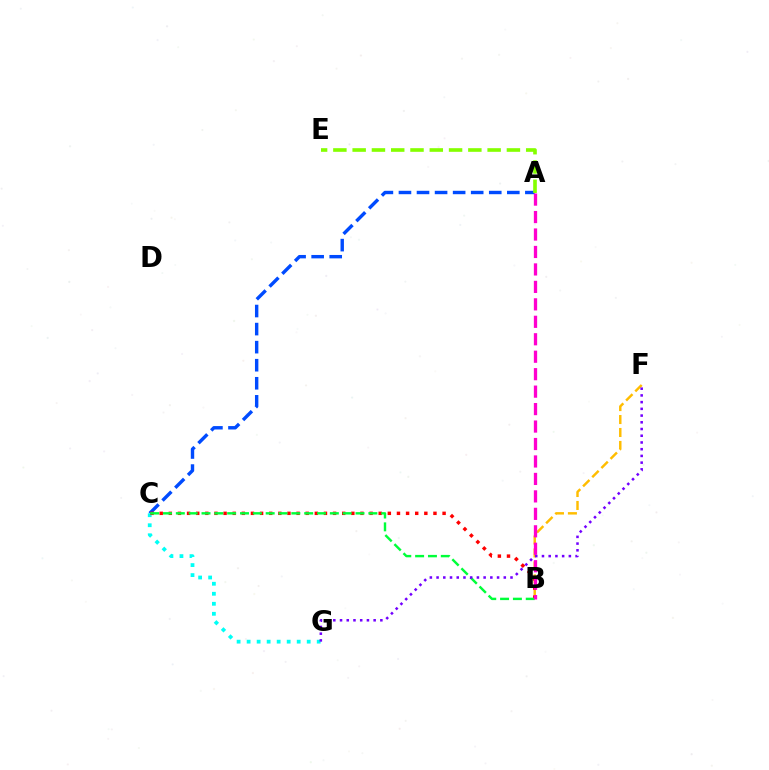{('A', 'C'): [{'color': '#004bff', 'line_style': 'dashed', 'thickness': 2.45}], ('B', 'F'): [{'color': '#ffbd00', 'line_style': 'dashed', 'thickness': 1.76}], ('C', 'G'): [{'color': '#00fff6', 'line_style': 'dotted', 'thickness': 2.72}], ('B', 'C'): [{'color': '#ff0000', 'line_style': 'dotted', 'thickness': 2.48}, {'color': '#00ff39', 'line_style': 'dashed', 'thickness': 1.74}], ('F', 'G'): [{'color': '#7200ff', 'line_style': 'dotted', 'thickness': 1.83}], ('A', 'B'): [{'color': '#ff00cf', 'line_style': 'dashed', 'thickness': 2.37}], ('A', 'E'): [{'color': '#84ff00', 'line_style': 'dashed', 'thickness': 2.62}]}